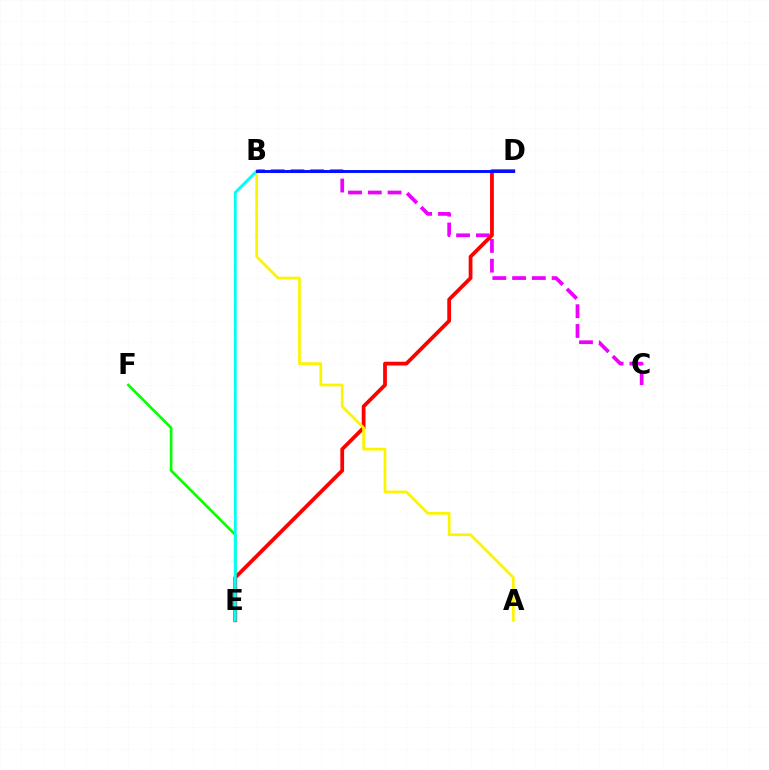{('B', 'C'): [{'color': '#ee00ff', 'line_style': 'dashed', 'thickness': 2.68}], ('E', 'F'): [{'color': '#08ff00', 'line_style': 'solid', 'thickness': 1.91}], ('D', 'E'): [{'color': '#ff0000', 'line_style': 'solid', 'thickness': 2.71}], ('A', 'B'): [{'color': '#fcf500', 'line_style': 'solid', 'thickness': 1.97}], ('B', 'E'): [{'color': '#00fff6', 'line_style': 'solid', 'thickness': 2.07}], ('B', 'D'): [{'color': '#0010ff', 'line_style': 'solid', 'thickness': 2.1}]}